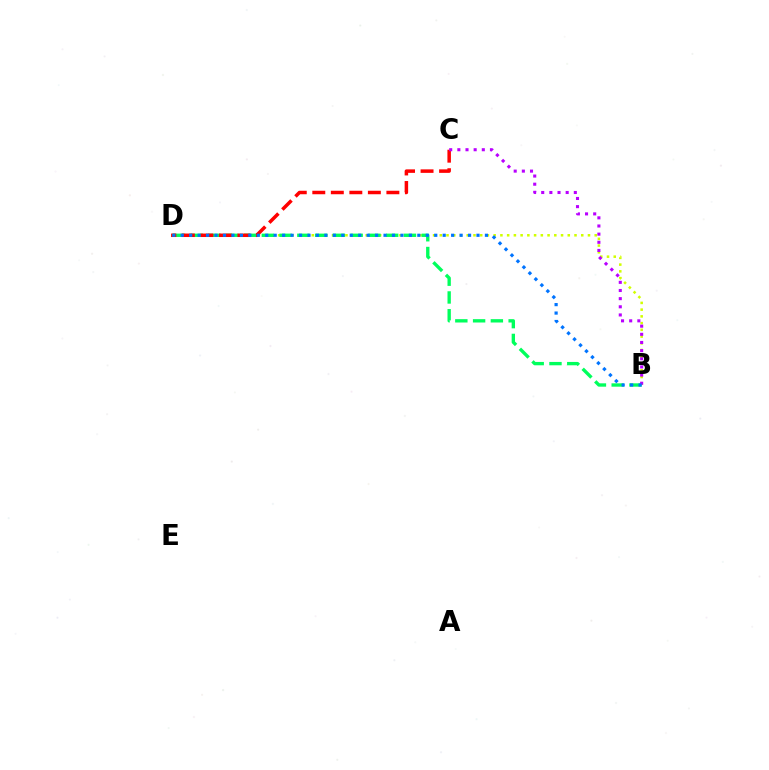{('B', 'D'): [{'color': '#d1ff00', 'line_style': 'dotted', 'thickness': 1.83}, {'color': '#00ff5c', 'line_style': 'dashed', 'thickness': 2.41}, {'color': '#0074ff', 'line_style': 'dotted', 'thickness': 2.3}], ('C', 'D'): [{'color': '#ff0000', 'line_style': 'dashed', 'thickness': 2.52}], ('B', 'C'): [{'color': '#b900ff', 'line_style': 'dotted', 'thickness': 2.21}]}